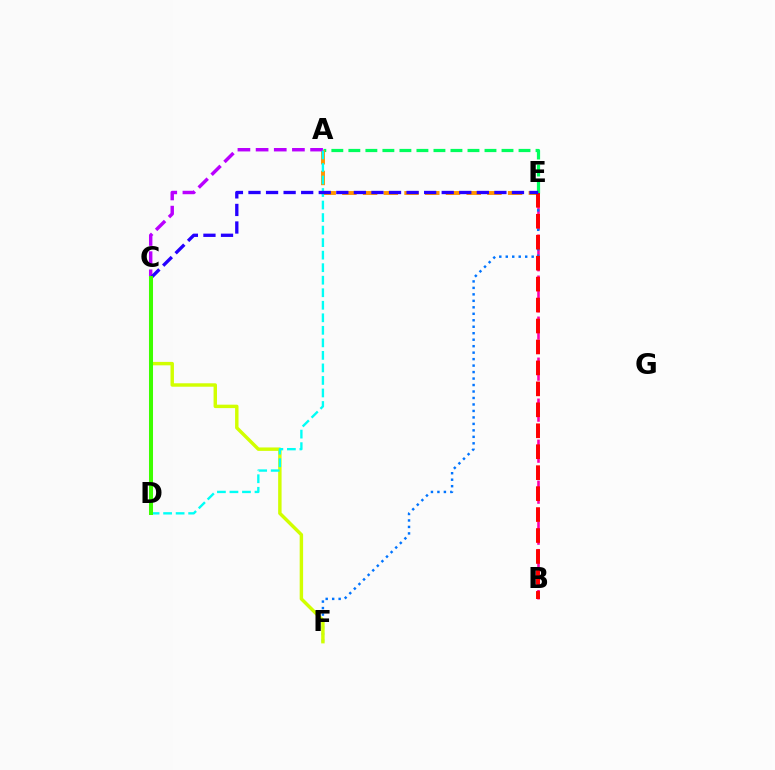{('A', 'E'): [{'color': '#00ff5c', 'line_style': 'dashed', 'thickness': 2.31}, {'color': '#ff9400', 'line_style': 'dashed', 'thickness': 2.81}], ('B', 'E'): [{'color': '#ff00ac', 'line_style': 'dashed', 'thickness': 1.86}, {'color': '#ff0000', 'line_style': 'dashed', 'thickness': 2.85}], ('E', 'F'): [{'color': '#0074ff', 'line_style': 'dotted', 'thickness': 1.76}], ('C', 'F'): [{'color': '#d1ff00', 'line_style': 'solid', 'thickness': 2.47}], ('A', 'C'): [{'color': '#b900ff', 'line_style': 'dashed', 'thickness': 2.47}], ('A', 'D'): [{'color': '#00fff6', 'line_style': 'dashed', 'thickness': 1.7}], ('C', 'E'): [{'color': '#2500ff', 'line_style': 'dashed', 'thickness': 2.39}], ('C', 'D'): [{'color': '#3dff00', 'line_style': 'solid', 'thickness': 2.9}]}